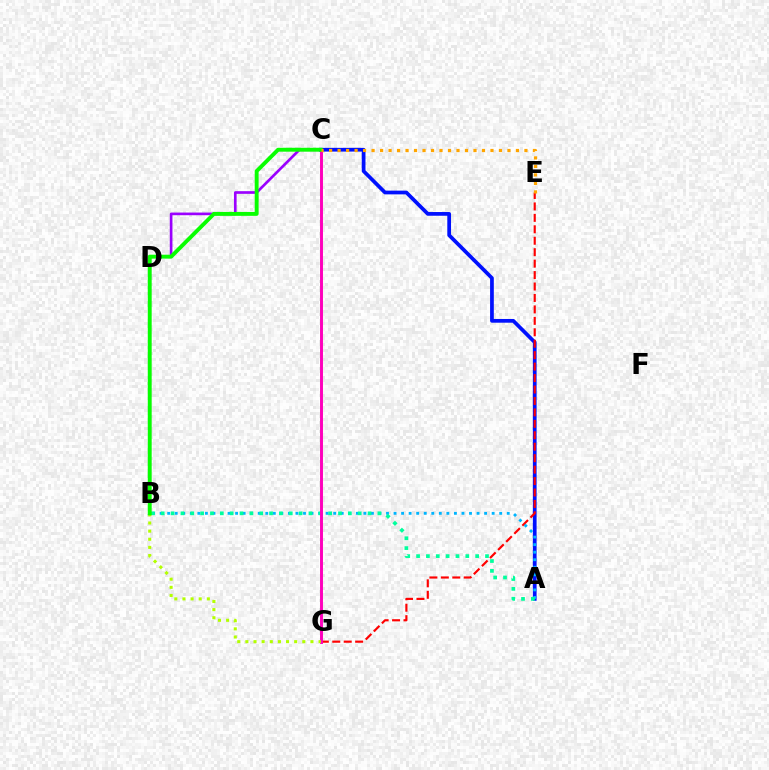{('C', 'D'): [{'color': '#9b00ff', 'line_style': 'solid', 'thickness': 1.92}], ('A', 'C'): [{'color': '#0010ff', 'line_style': 'solid', 'thickness': 2.69}], ('E', 'G'): [{'color': '#ff0000', 'line_style': 'dashed', 'thickness': 1.55}], ('A', 'B'): [{'color': '#00b5ff', 'line_style': 'dotted', 'thickness': 2.05}, {'color': '#00ff9d', 'line_style': 'dotted', 'thickness': 2.68}], ('C', 'G'): [{'color': '#ff00bd', 'line_style': 'solid', 'thickness': 2.11}], ('B', 'G'): [{'color': '#b3ff00', 'line_style': 'dotted', 'thickness': 2.21}], ('B', 'C'): [{'color': '#08ff00', 'line_style': 'solid', 'thickness': 2.81}], ('C', 'E'): [{'color': '#ffa500', 'line_style': 'dotted', 'thickness': 2.31}]}